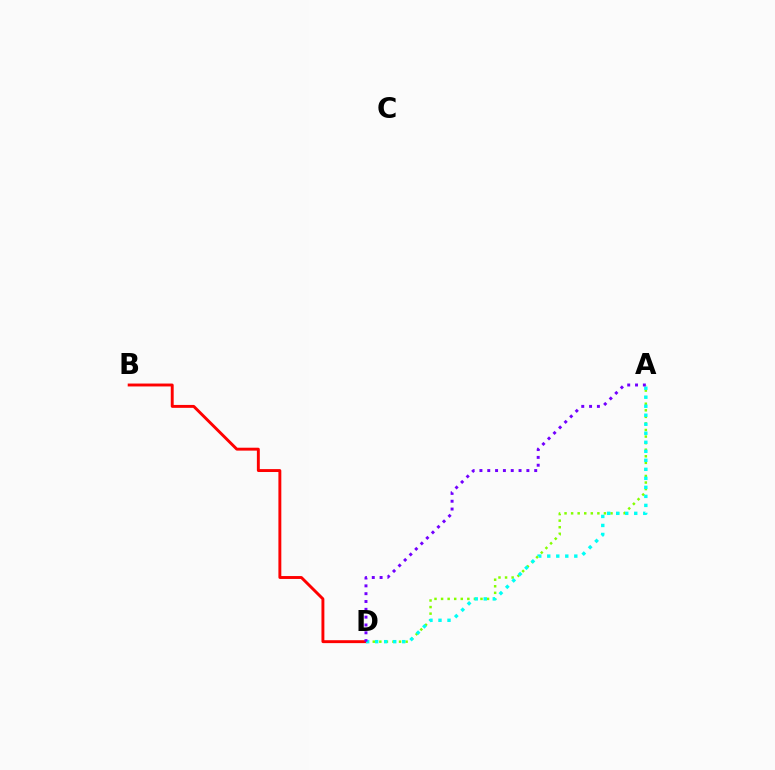{('B', 'D'): [{'color': '#ff0000', 'line_style': 'solid', 'thickness': 2.1}], ('A', 'D'): [{'color': '#84ff00', 'line_style': 'dotted', 'thickness': 1.78}, {'color': '#00fff6', 'line_style': 'dotted', 'thickness': 2.45}, {'color': '#7200ff', 'line_style': 'dotted', 'thickness': 2.13}]}